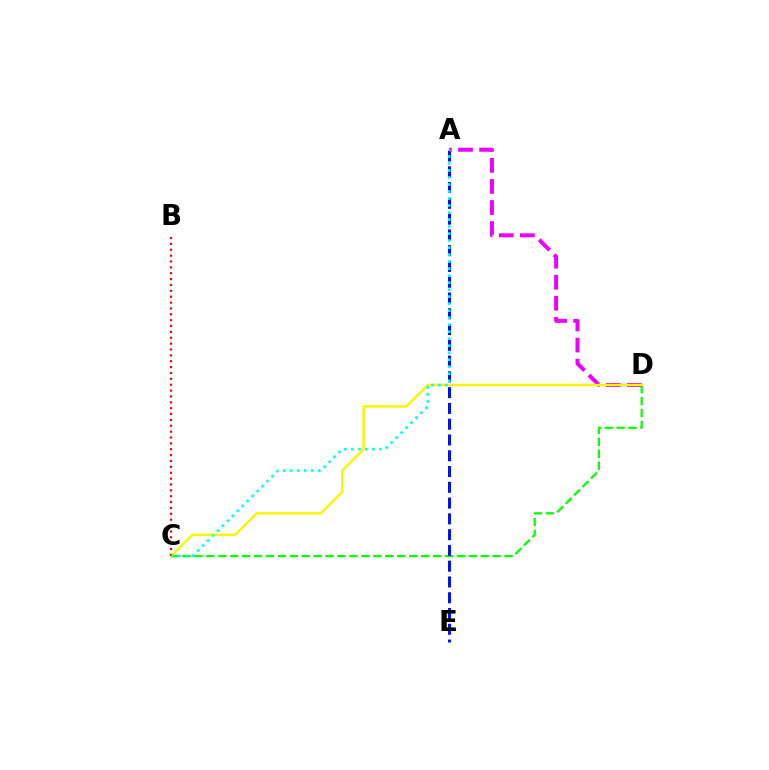{('C', 'D'): [{'color': '#08ff00', 'line_style': 'dashed', 'thickness': 1.62}, {'color': '#fcf500', 'line_style': 'solid', 'thickness': 1.73}], ('A', 'E'): [{'color': '#0010ff', 'line_style': 'dashed', 'thickness': 2.14}], ('A', 'D'): [{'color': '#ee00ff', 'line_style': 'dashed', 'thickness': 2.86}], ('B', 'C'): [{'color': '#ff0000', 'line_style': 'dotted', 'thickness': 1.59}], ('A', 'C'): [{'color': '#00fff6', 'line_style': 'dotted', 'thickness': 1.9}]}